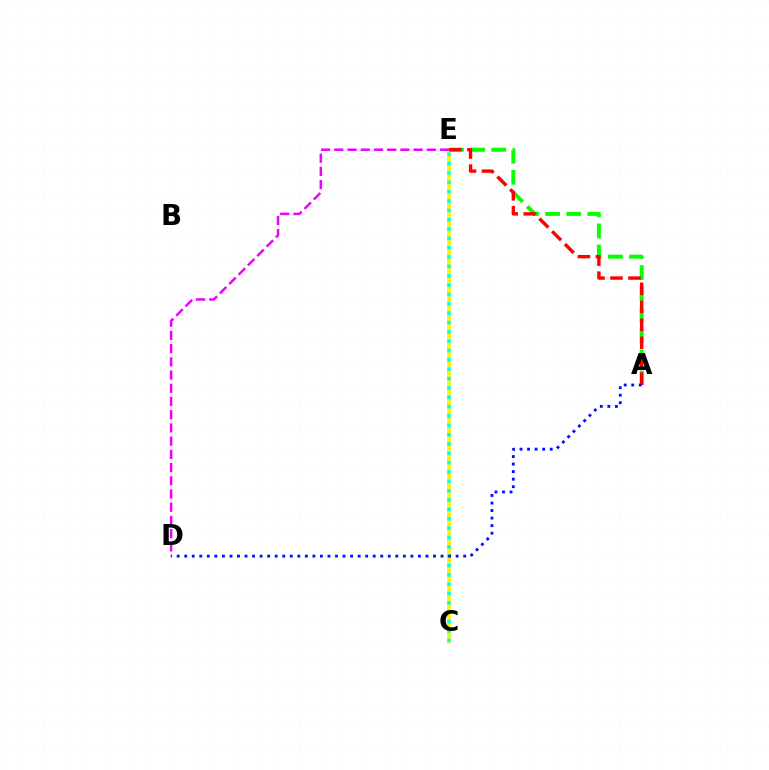{('C', 'E'): [{'color': '#fcf500', 'line_style': 'solid', 'thickness': 2.65}, {'color': '#00fff6', 'line_style': 'dotted', 'thickness': 2.54}], ('D', 'E'): [{'color': '#ee00ff', 'line_style': 'dashed', 'thickness': 1.8}], ('A', 'E'): [{'color': '#08ff00', 'line_style': 'dashed', 'thickness': 2.87}, {'color': '#ff0000', 'line_style': 'dashed', 'thickness': 2.44}], ('A', 'D'): [{'color': '#0010ff', 'line_style': 'dotted', 'thickness': 2.05}]}